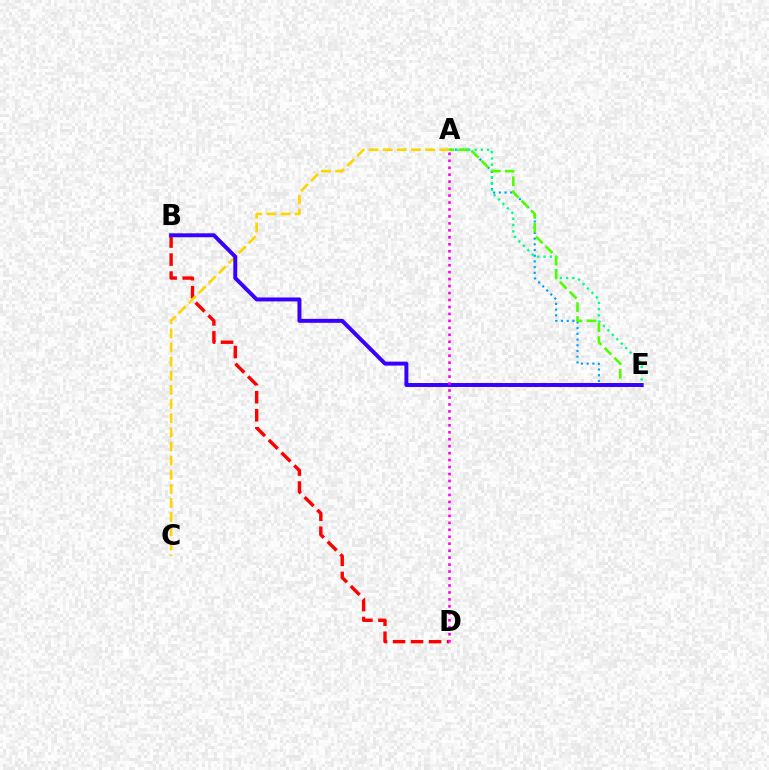{('A', 'E'): [{'color': '#009eff', 'line_style': 'dotted', 'thickness': 1.55}, {'color': '#00ff86', 'line_style': 'dotted', 'thickness': 1.71}, {'color': '#4fff00', 'line_style': 'dashed', 'thickness': 1.88}], ('B', 'D'): [{'color': '#ff0000', 'line_style': 'dashed', 'thickness': 2.45}], ('A', 'C'): [{'color': '#ffd500', 'line_style': 'dashed', 'thickness': 1.92}], ('B', 'E'): [{'color': '#3700ff', 'line_style': 'solid', 'thickness': 2.85}], ('A', 'D'): [{'color': '#ff00ed', 'line_style': 'dotted', 'thickness': 1.89}]}